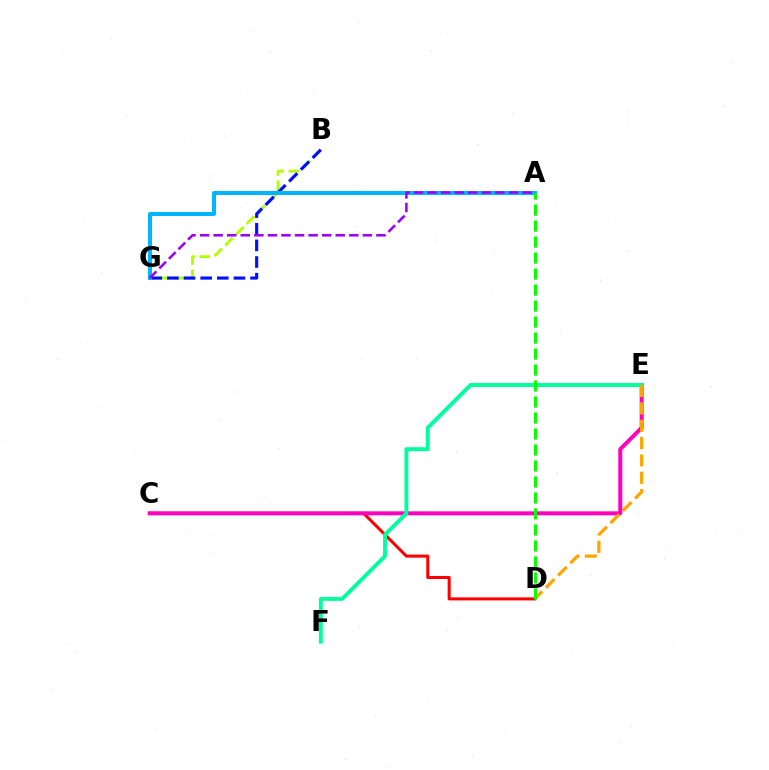{('C', 'D'): [{'color': '#ff0000', 'line_style': 'solid', 'thickness': 2.19}], ('B', 'G'): [{'color': '#b3ff00', 'line_style': 'dashed', 'thickness': 2.07}, {'color': '#0010ff', 'line_style': 'dashed', 'thickness': 2.26}], ('C', 'E'): [{'color': '#ff00bd', 'line_style': 'solid', 'thickness': 2.88}], ('E', 'F'): [{'color': '#00ff9d', 'line_style': 'solid', 'thickness': 2.81}], ('A', 'G'): [{'color': '#00b5ff', 'line_style': 'solid', 'thickness': 2.88}, {'color': '#9b00ff', 'line_style': 'dashed', 'thickness': 1.84}], ('D', 'E'): [{'color': '#ffa500', 'line_style': 'dashed', 'thickness': 2.36}], ('A', 'D'): [{'color': '#08ff00', 'line_style': 'dashed', 'thickness': 2.17}]}